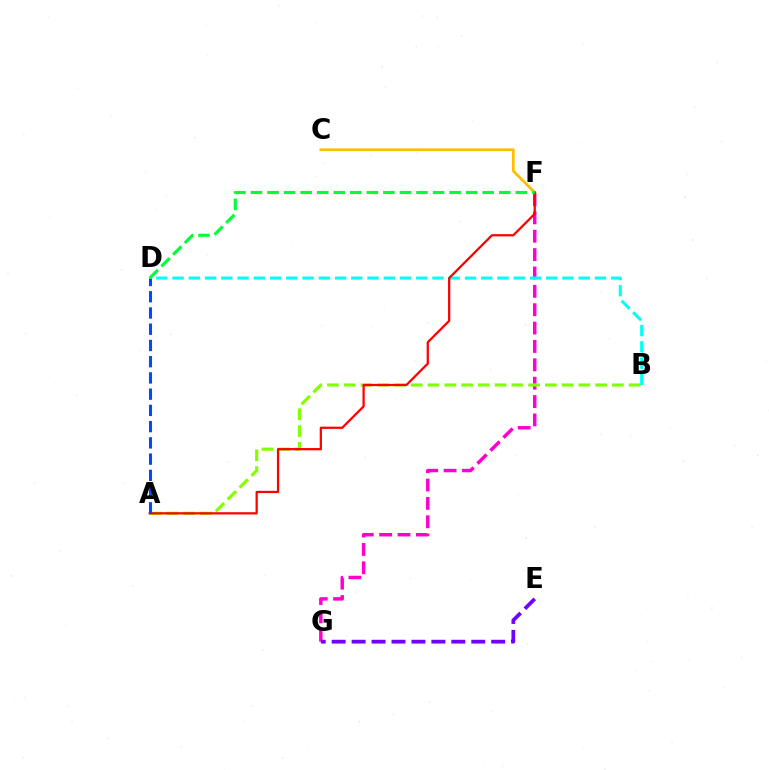{('F', 'G'): [{'color': '#ff00cf', 'line_style': 'dashed', 'thickness': 2.5}], ('A', 'B'): [{'color': '#84ff00', 'line_style': 'dashed', 'thickness': 2.28}], ('C', 'F'): [{'color': '#ffbd00', 'line_style': 'solid', 'thickness': 1.97}], ('E', 'G'): [{'color': '#7200ff', 'line_style': 'dashed', 'thickness': 2.71}], ('B', 'D'): [{'color': '#00fff6', 'line_style': 'dashed', 'thickness': 2.21}], ('A', 'F'): [{'color': '#ff0000', 'line_style': 'solid', 'thickness': 1.62}], ('A', 'D'): [{'color': '#004bff', 'line_style': 'dashed', 'thickness': 2.21}], ('D', 'F'): [{'color': '#00ff39', 'line_style': 'dashed', 'thickness': 2.25}]}